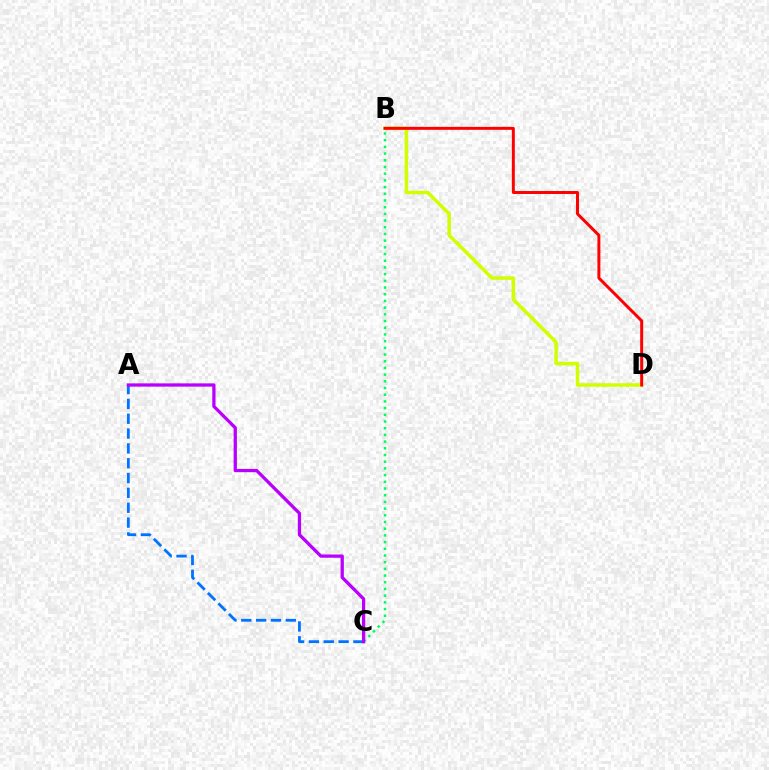{('A', 'C'): [{'color': '#0074ff', 'line_style': 'dashed', 'thickness': 2.02}, {'color': '#b900ff', 'line_style': 'solid', 'thickness': 2.35}], ('B', 'D'): [{'color': '#d1ff00', 'line_style': 'solid', 'thickness': 2.53}, {'color': '#ff0000', 'line_style': 'solid', 'thickness': 2.14}], ('B', 'C'): [{'color': '#00ff5c', 'line_style': 'dotted', 'thickness': 1.82}]}